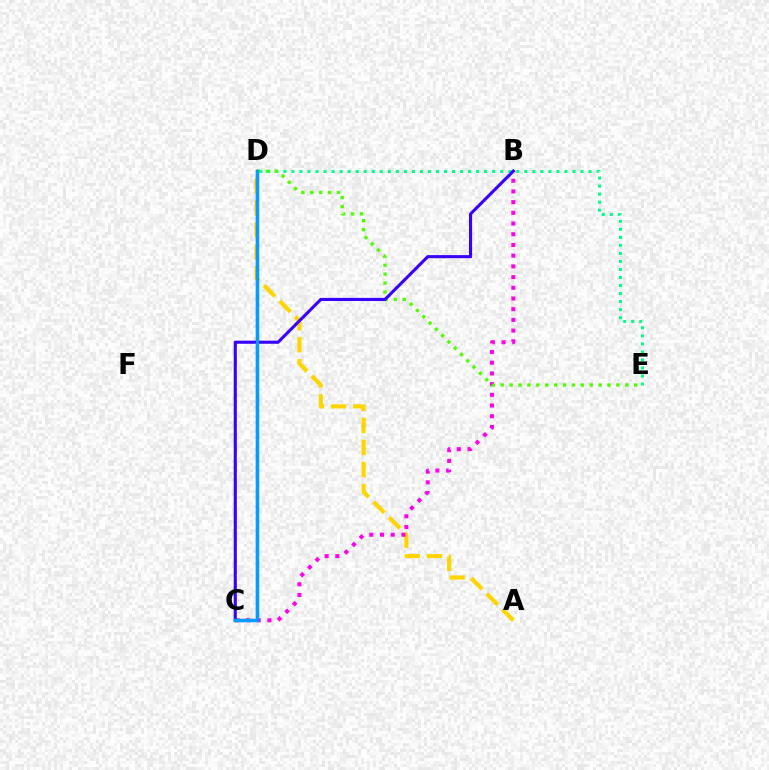{('A', 'D'): [{'color': '#ffd500', 'line_style': 'dashed', 'thickness': 3.0}], ('C', 'D'): [{'color': '#ff0000', 'line_style': 'solid', 'thickness': 1.59}, {'color': '#009eff', 'line_style': 'solid', 'thickness': 2.5}], ('B', 'C'): [{'color': '#ff00ed', 'line_style': 'dotted', 'thickness': 2.91}, {'color': '#3700ff', 'line_style': 'solid', 'thickness': 2.23}], ('D', 'E'): [{'color': '#00ff86', 'line_style': 'dotted', 'thickness': 2.18}, {'color': '#4fff00', 'line_style': 'dotted', 'thickness': 2.42}]}